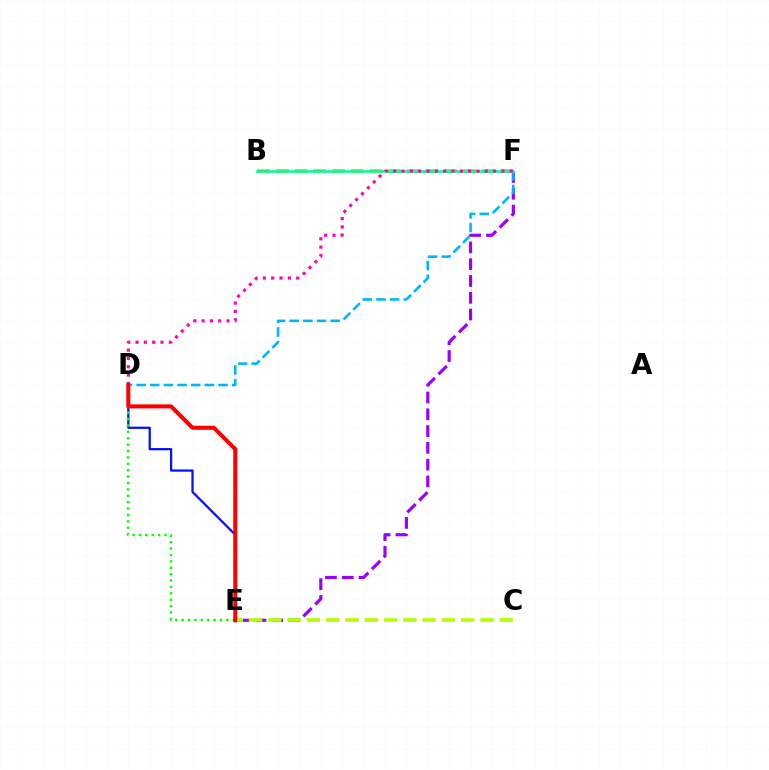{('E', 'F'): [{'color': '#9b00ff', 'line_style': 'dashed', 'thickness': 2.28}], ('C', 'E'): [{'color': '#b3ff00', 'line_style': 'dashed', 'thickness': 2.62}], ('B', 'F'): [{'color': '#ffa500', 'line_style': 'dashed', 'thickness': 2.54}, {'color': '#00ff9d', 'line_style': 'solid', 'thickness': 1.89}], ('D', 'F'): [{'color': '#00b5ff', 'line_style': 'dashed', 'thickness': 1.85}, {'color': '#ff00bd', 'line_style': 'dotted', 'thickness': 2.26}], ('D', 'E'): [{'color': '#0010ff', 'line_style': 'solid', 'thickness': 1.61}, {'color': '#08ff00', 'line_style': 'dotted', 'thickness': 1.74}, {'color': '#ff0000', 'line_style': 'solid', 'thickness': 2.91}]}